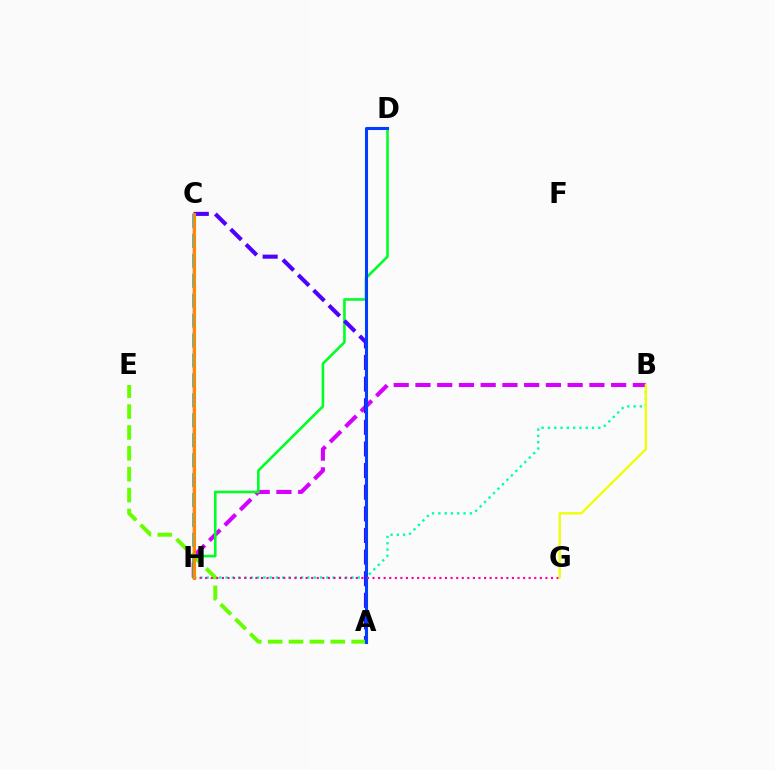{('B', 'H'): [{'color': '#00ffaf', 'line_style': 'dotted', 'thickness': 1.71}, {'color': '#d600ff', 'line_style': 'dashed', 'thickness': 2.95}], ('C', 'H'): [{'color': '#ff0000', 'line_style': 'solid', 'thickness': 1.72}, {'color': '#00c7ff', 'line_style': 'dashed', 'thickness': 2.71}, {'color': '#ff8800', 'line_style': 'solid', 'thickness': 2.24}], ('D', 'H'): [{'color': '#00ff27', 'line_style': 'solid', 'thickness': 1.87}], ('A', 'C'): [{'color': '#4f00ff', 'line_style': 'dashed', 'thickness': 2.94}], ('A', 'E'): [{'color': '#66ff00', 'line_style': 'dashed', 'thickness': 2.84}], ('A', 'D'): [{'color': '#003fff', 'line_style': 'solid', 'thickness': 2.2}], ('G', 'H'): [{'color': '#ff00a0', 'line_style': 'dotted', 'thickness': 1.52}], ('B', 'G'): [{'color': '#eeff00', 'line_style': 'solid', 'thickness': 1.65}]}